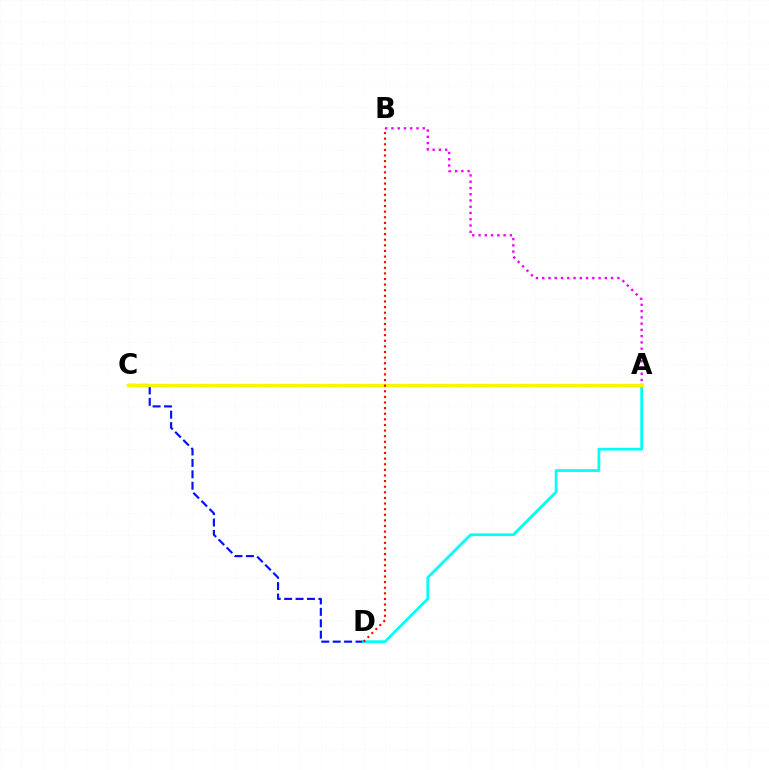{('A', 'C'): [{'color': '#08ff00', 'line_style': 'solid', 'thickness': 2.04}, {'color': '#fcf500', 'line_style': 'solid', 'thickness': 2.43}], ('C', 'D'): [{'color': '#0010ff', 'line_style': 'dashed', 'thickness': 1.55}], ('A', 'D'): [{'color': '#00fff6', 'line_style': 'solid', 'thickness': 1.98}], ('B', 'D'): [{'color': '#ff0000', 'line_style': 'dotted', 'thickness': 1.53}], ('A', 'B'): [{'color': '#ee00ff', 'line_style': 'dotted', 'thickness': 1.7}]}